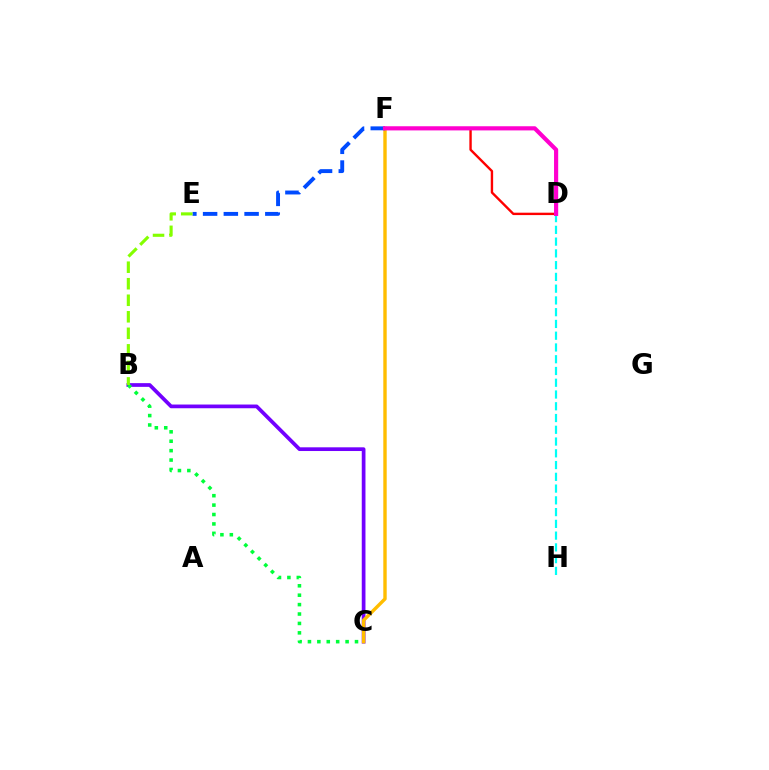{('B', 'C'): [{'color': '#7200ff', 'line_style': 'solid', 'thickness': 2.68}, {'color': '#00ff39', 'line_style': 'dotted', 'thickness': 2.56}], ('D', 'H'): [{'color': '#00fff6', 'line_style': 'dashed', 'thickness': 1.6}], ('C', 'F'): [{'color': '#ffbd00', 'line_style': 'solid', 'thickness': 2.44}], ('D', 'F'): [{'color': '#ff0000', 'line_style': 'solid', 'thickness': 1.72}, {'color': '#ff00cf', 'line_style': 'solid', 'thickness': 2.99}], ('E', 'F'): [{'color': '#004bff', 'line_style': 'dashed', 'thickness': 2.82}], ('B', 'E'): [{'color': '#84ff00', 'line_style': 'dashed', 'thickness': 2.25}]}